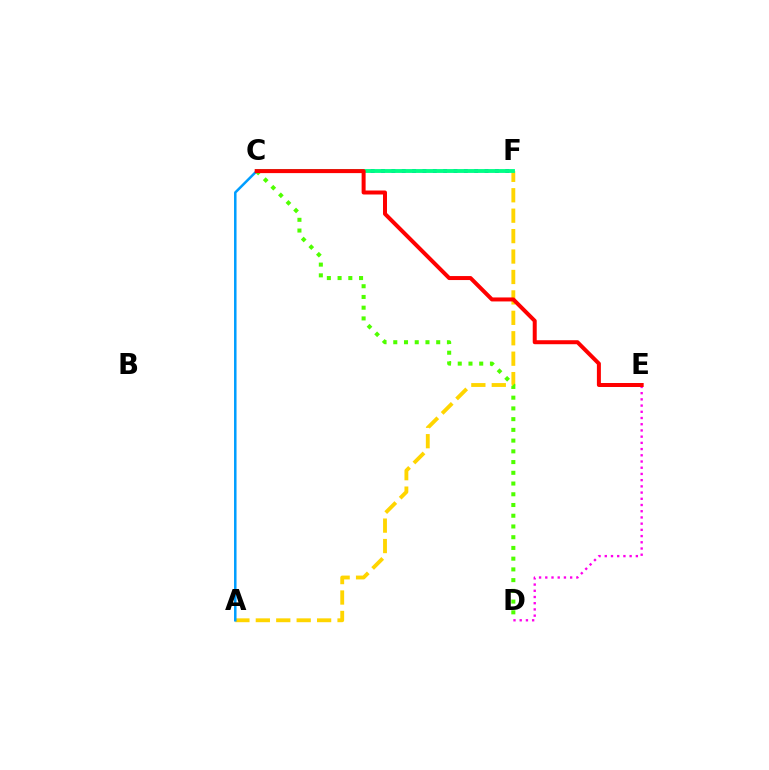{('A', 'F'): [{'color': '#ffd500', 'line_style': 'dashed', 'thickness': 2.78}], ('C', 'F'): [{'color': '#3700ff', 'line_style': 'dotted', 'thickness': 2.81}, {'color': '#00ff86', 'line_style': 'solid', 'thickness': 2.77}], ('C', 'D'): [{'color': '#4fff00', 'line_style': 'dotted', 'thickness': 2.92}], ('A', 'C'): [{'color': '#009eff', 'line_style': 'solid', 'thickness': 1.81}], ('D', 'E'): [{'color': '#ff00ed', 'line_style': 'dotted', 'thickness': 1.69}], ('C', 'E'): [{'color': '#ff0000', 'line_style': 'solid', 'thickness': 2.88}]}